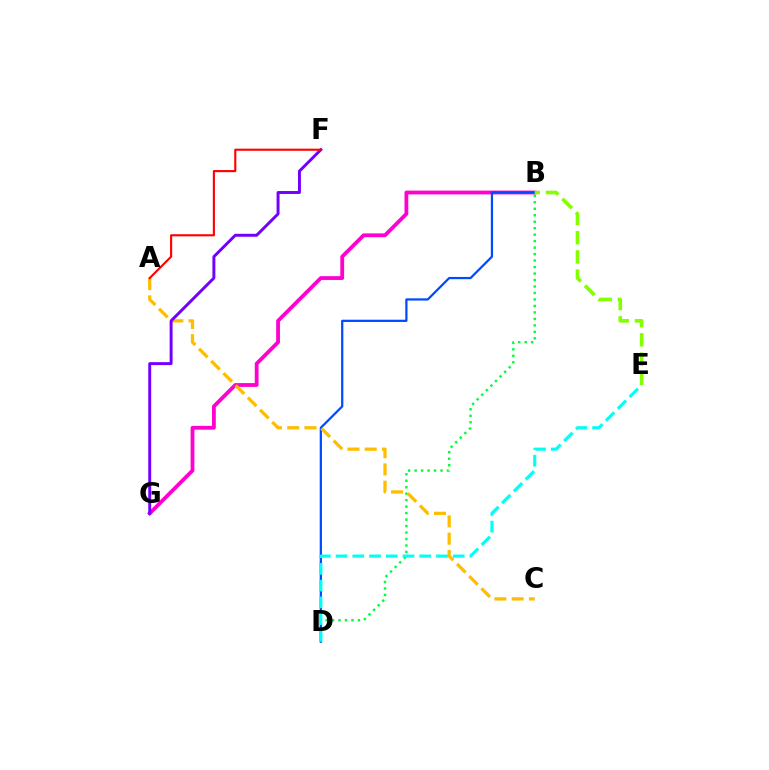{('B', 'D'): [{'color': '#00ff39', 'line_style': 'dotted', 'thickness': 1.76}, {'color': '#004bff', 'line_style': 'solid', 'thickness': 1.62}], ('B', 'G'): [{'color': '#ff00cf', 'line_style': 'solid', 'thickness': 2.74}], ('A', 'C'): [{'color': '#ffbd00', 'line_style': 'dashed', 'thickness': 2.35}], ('B', 'E'): [{'color': '#84ff00', 'line_style': 'dashed', 'thickness': 2.61}], ('F', 'G'): [{'color': '#7200ff', 'line_style': 'solid', 'thickness': 2.12}], ('D', 'E'): [{'color': '#00fff6', 'line_style': 'dashed', 'thickness': 2.27}], ('A', 'F'): [{'color': '#ff0000', 'line_style': 'solid', 'thickness': 1.53}]}